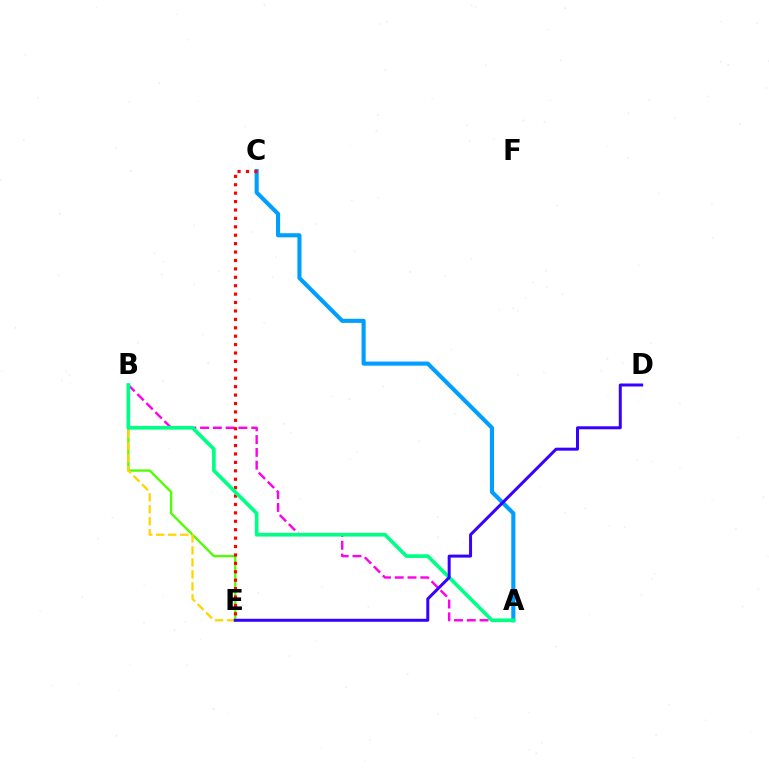{('A', 'C'): [{'color': '#009eff', 'line_style': 'solid', 'thickness': 2.95}], ('A', 'B'): [{'color': '#ff00ed', 'line_style': 'dashed', 'thickness': 1.74}, {'color': '#00ff86', 'line_style': 'solid', 'thickness': 2.65}], ('B', 'E'): [{'color': '#4fff00', 'line_style': 'solid', 'thickness': 1.67}, {'color': '#ffd500', 'line_style': 'dashed', 'thickness': 1.63}], ('C', 'E'): [{'color': '#ff0000', 'line_style': 'dotted', 'thickness': 2.29}], ('D', 'E'): [{'color': '#3700ff', 'line_style': 'solid', 'thickness': 2.15}]}